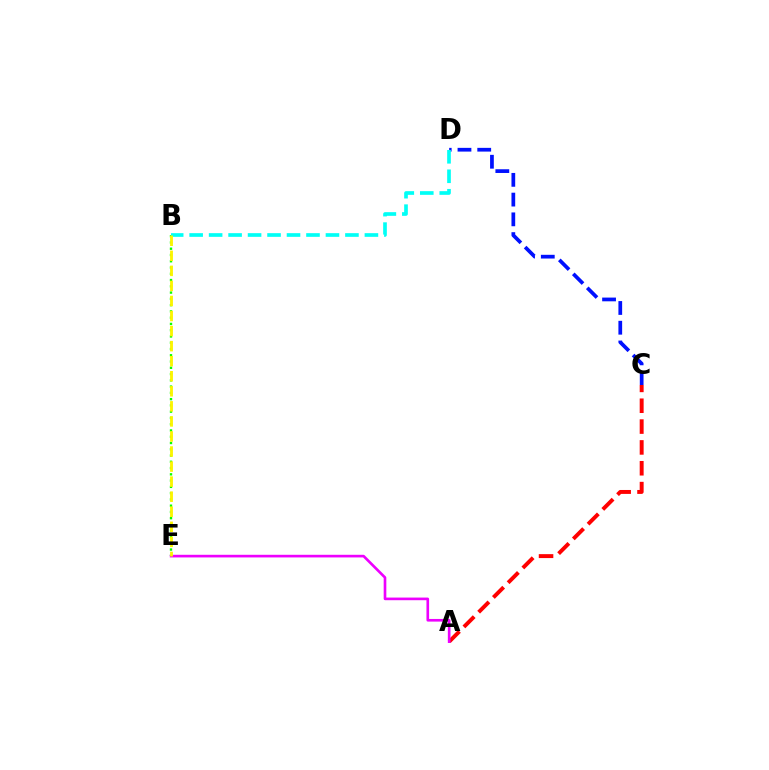{('B', 'E'): [{'color': '#08ff00', 'line_style': 'dotted', 'thickness': 1.7}, {'color': '#fcf500', 'line_style': 'dashed', 'thickness': 2.05}], ('A', 'C'): [{'color': '#ff0000', 'line_style': 'dashed', 'thickness': 2.83}], ('A', 'E'): [{'color': '#ee00ff', 'line_style': 'solid', 'thickness': 1.9}], ('C', 'D'): [{'color': '#0010ff', 'line_style': 'dashed', 'thickness': 2.68}], ('B', 'D'): [{'color': '#00fff6', 'line_style': 'dashed', 'thickness': 2.65}]}